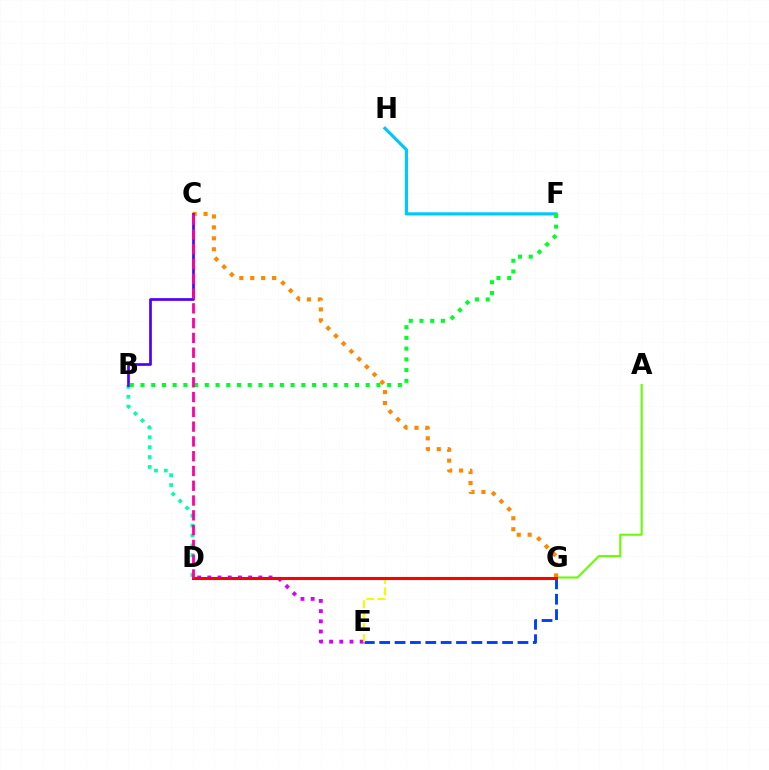{('A', 'G'): [{'color': '#66ff00', 'line_style': 'solid', 'thickness': 1.5}], ('E', 'G'): [{'color': '#003fff', 'line_style': 'dashed', 'thickness': 2.09}, {'color': '#eeff00', 'line_style': 'dashed', 'thickness': 1.53}], ('C', 'G'): [{'color': '#ff8800', 'line_style': 'dotted', 'thickness': 2.97}], ('B', 'D'): [{'color': '#00ffaf', 'line_style': 'dotted', 'thickness': 2.68}], ('D', 'E'): [{'color': '#d600ff', 'line_style': 'dotted', 'thickness': 2.77}], ('B', 'C'): [{'color': '#4f00ff', 'line_style': 'solid', 'thickness': 1.95}], ('F', 'H'): [{'color': '#00c7ff', 'line_style': 'solid', 'thickness': 2.28}], ('D', 'G'): [{'color': '#ff0000', 'line_style': 'solid', 'thickness': 2.21}], ('B', 'F'): [{'color': '#00ff27', 'line_style': 'dotted', 'thickness': 2.91}], ('C', 'D'): [{'color': '#ff00a0', 'line_style': 'dashed', 'thickness': 2.01}]}